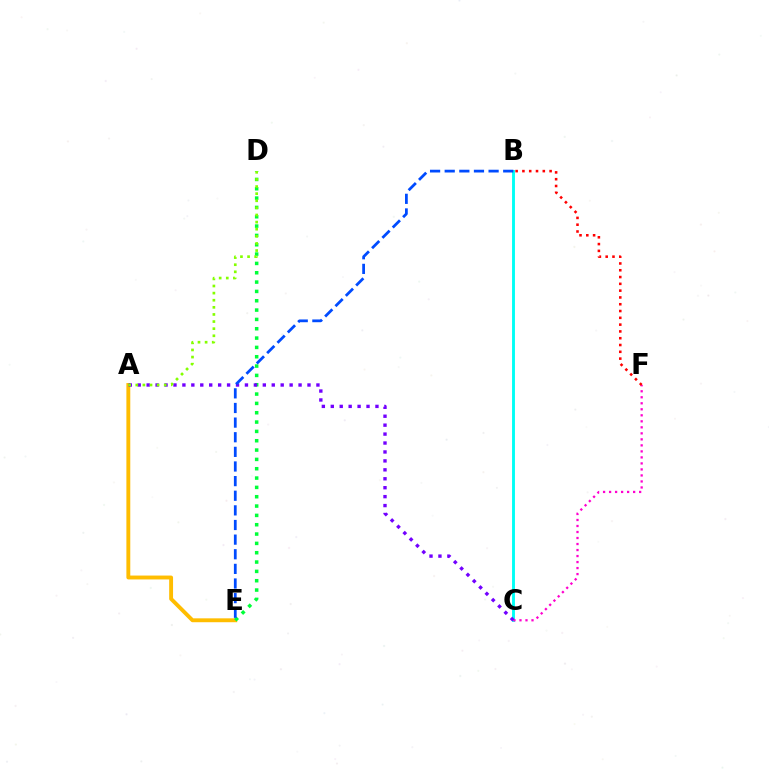{('A', 'E'): [{'color': '#ffbd00', 'line_style': 'solid', 'thickness': 2.8}], ('B', 'C'): [{'color': '#00fff6', 'line_style': 'solid', 'thickness': 2.08}], ('D', 'E'): [{'color': '#00ff39', 'line_style': 'dotted', 'thickness': 2.54}], ('C', 'F'): [{'color': '#ff00cf', 'line_style': 'dotted', 'thickness': 1.63}], ('A', 'C'): [{'color': '#7200ff', 'line_style': 'dotted', 'thickness': 2.43}], ('B', 'E'): [{'color': '#004bff', 'line_style': 'dashed', 'thickness': 1.99}], ('A', 'D'): [{'color': '#84ff00', 'line_style': 'dotted', 'thickness': 1.93}], ('B', 'F'): [{'color': '#ff0000', 'line_style': 'dotted', 'thickness': 1.85}]}